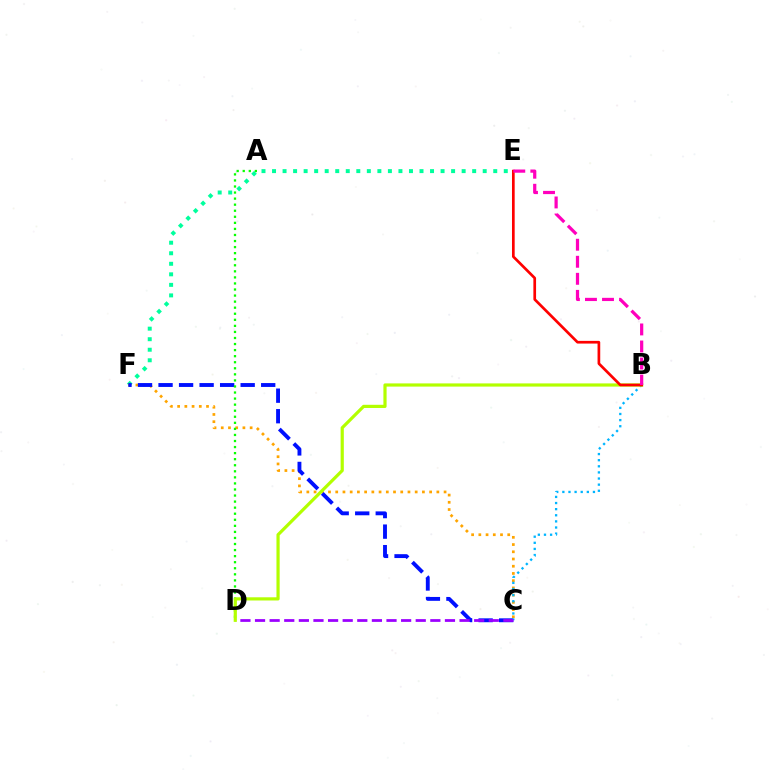{('E', 'F'): [{'color': '#00ff9d', 'line_style': 'dotted', 'thickness': 2.86}], ('C', 'F'): [{'color': '#ffa500', 'line_style': 'dotted', 'thickness': 1.96}, {'color': '#0010ff', 'line_style': 'dashed', 'thickness': 2.79}], ('B', 'C'): [{'color': '#00b5ff', 'line_style': 'dotted', 'thickness': 1.66}], ('A', 'D'): [{'color': '#08ff00', 'line_style': 'dotted', 'thickness': 1.65}], ('C', 'D'): [{'color': '#9b00ff', 'line_style': 'dashed', 'thickness': 1.98}], ('B', 'D'): [{'color': '#b3ff00', 'line_style': 'solid', 'thickness': 2.3}], ('B', 'E'): [{'color': '#ff0000', 'line_style': 'solid', 'thickness': 1.94}, {'color': '#ff00bd', 'line_style': 'dashed', 'thickness': 2.32}]}